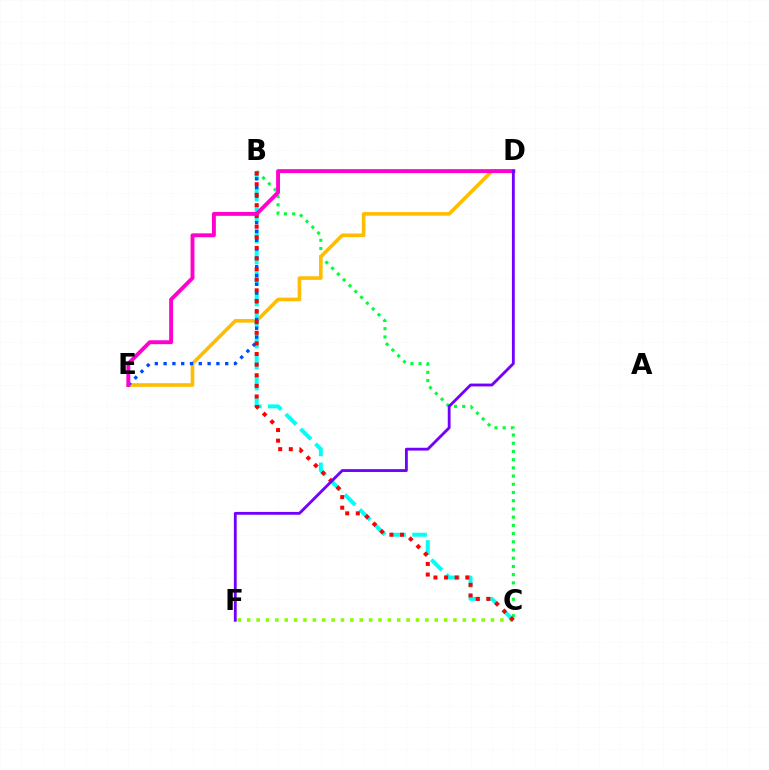{('B', 'C'): [{'color': '#00ff39', 'line_style': 'dotted', 'thickness': 2.23}, {'color': '#00fff6', 'line_style': 'dashed', 'thickness': 2.85}, {'color': '#ff0000', 'line_style': 'dotted', 'thickness': 2.88}], ('D', 'E'): [{'color': '#ffbd00', 'line_style': 'solid', 'thickness': 2.6}, {'color': '#ff00cf', 'line_style': 'solid', 'thickness': 2.8}], ('C', 'F'): [{'color': '#84ff00', 'line_style': 'dotted', 'thickness': 2.55}], ('B', 'E'): [{'color': '#004bff', 'line_style': 'dotted', 'thickness': 2.39}], ('D', 'F'): [{'color': '#7200ff', 'line_style': 'solid', 'thickness': 2.04}]}